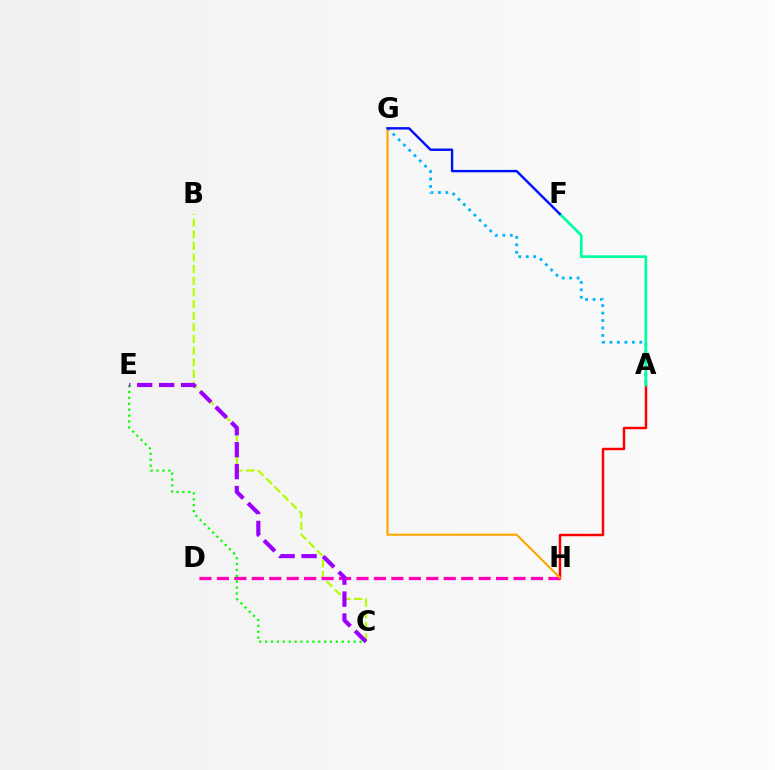{('B', 'C'): [{'color': '#b3ff00', 'line_style': 'dashed', 'thickness': 1.58}], ('D', 'H'): [{'color': '#ff00bd', 'line_style': 'dashed', 'thickness': 2.37}], ('A', 'H'): [{'color': '#ff0000', 'line_style': 'solid', 'thickness': 1.78}], ('C', 'E'): [{'color': '#08ff00', 'line_style': 'dotted', 'thickness': 1.6}, {'color': '#9b00ff', 'line_style': 'dashed', 'thickness': 2.98}], ('A', 'G'): [{'color': '#00b5ff', 'line_style': 'dotted', 'thickness': 2.03}], ('A', 'F'): [{'color': '#00ff9d', 'line_style': 'solid', 'thickness': 1.97}], ('G', 'H'): [{'color': '#ffa500', 'line_style': 'solid', 'thickness': 1.52}], ('F', 'G'): [{'color': '#0010ff', 'line_style': 'solid', 'thickness': 1.73}]}